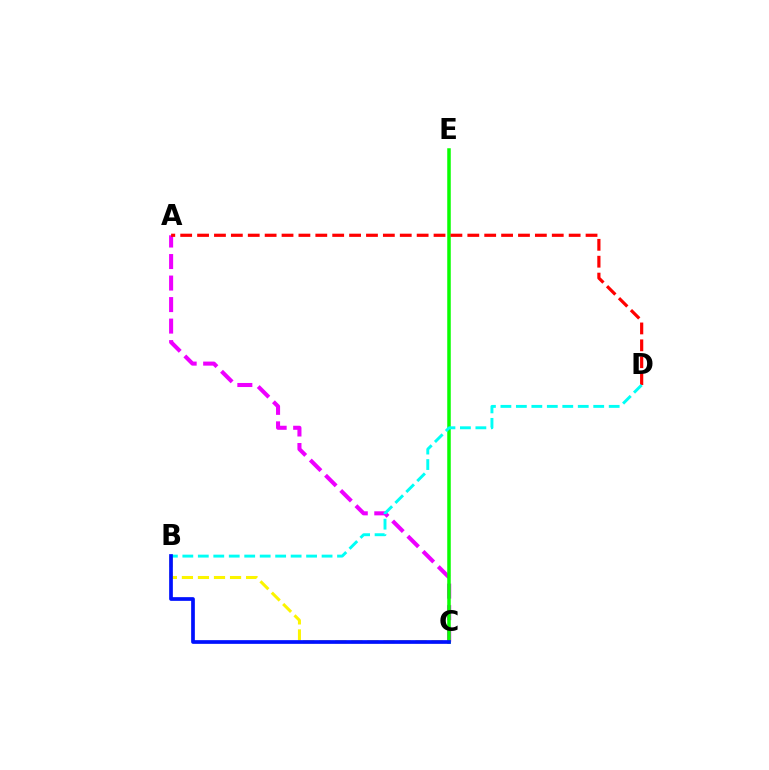{('A', 'C'): [{'color': '#ee00ff', 'line_style': 'dashed', 'thickness': 2.92}], ('B', 'C'): [{'color': '#fcf500', 'line_style': 'dashed', 'thickness': 2.18}, {'color': '#0010ff', 'line_style': 'solid', 'thickness': 2.67}], ('C', 'E'): [{'color': '#08ff00', 'line_style': 'solid', 'thickness': 2.52}], ('A', 'D'): [{'color': '#ff0000', 'line_style': 'dashed', 'thickness': 2.29}], ('B', 'D'): [{'color': '#00fff6', 'line_style': 'dashed', 'thickness': 2.1}]}